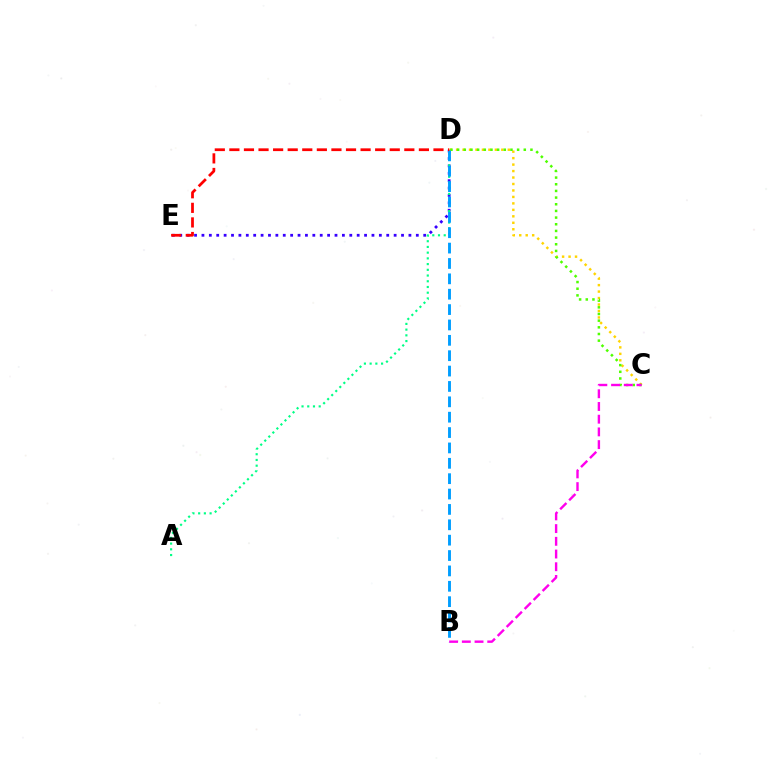{('D', 'E'): [{'color': '#3700ff', 'line_style': 'dotted', 'thickness': 2.01}, {'color': '#ff0000', 'line_style': 'dashed', 'thickness': 1.98}], ('A', 'D'): [{'color': '#00ff86', 'line_style': 'dotted', 'thickness': 1.55}], ('C', 'D'): [{'color': '#ffd500', 'line_style': 'dotted', 'thickness': 1.76}, {'color': '#4fff00', 'line_style': 'dotted', 'thickness': 1.81}], ('B', 'C'): [{'color': '#ff00ed', 'line_style': 'dashed', 'thickness': 1.73}], ('B', 'D'): [{'color': '#009eff', 'line_style': 'dashed', 'thickness': 2.09}]}